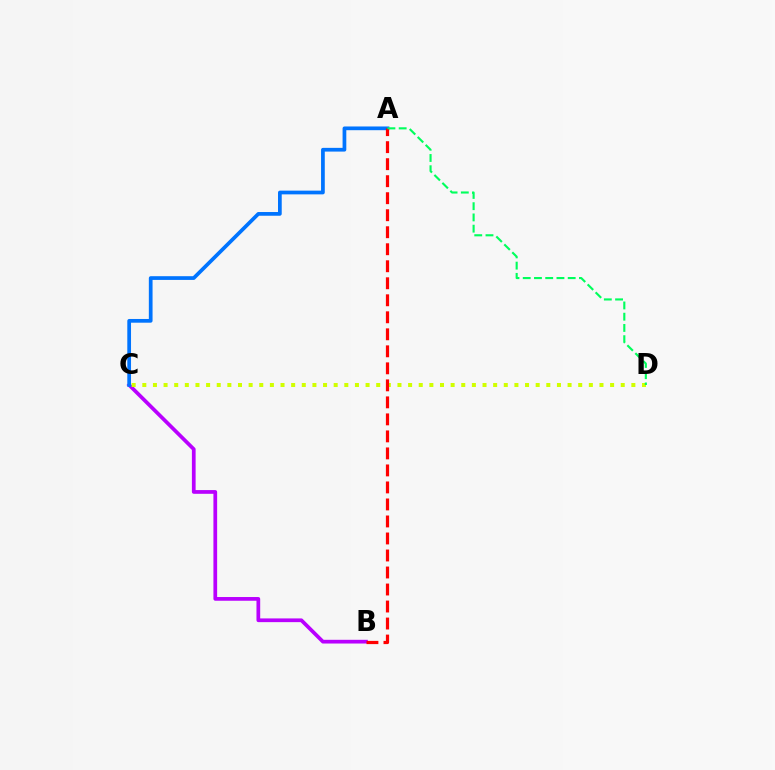{('B', 'C'): [{'color': '#b900ff', 'line_style': 'solid', 'thickness': 2.68}], ('C', 'D'): [{'color': '#d1ff00', 'line_style': 'dotted', 'thickness': 2.89}], ('A', 'C'): [{'color': '#0074ff', 'line_style': 'solid', 'thickness': 2.68}], ('A', 'B'): [{'color': '#ff0000', 'line_style': 'dashed', 'thickness': 2.31}], ('A', 'D'): [{'color': '#00ff5c', 'line_style': 'dashed', 'thickness': 1.53}]}